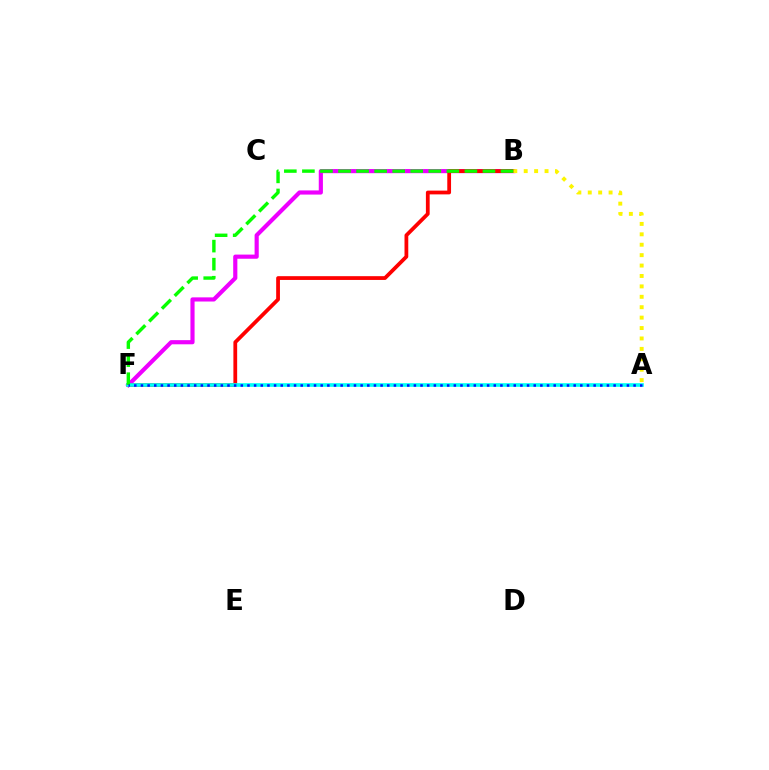{('B', 'F'): [{'color': '#ee00ff', 'line_style': 'solid', 'thickness': 2.99}, {'color': '#ff0000', 'line_style': 'solid', 'thickness': 2.71}, {'color': '#08ff00', 'line_style': 'dashed', 'thickness': 2.45}], ('A', 'F'): [{'color': '#00fff6', 'line_style': 'solid', 'thickness': 2.63}, {'color': '#0010ff', 'line_style': 'dotted', 'thickness': 1.81}], ('A', 'B'): [{'color': '#fcf500', 'line_style': 'dotted', 'thickness': 2.83}]}